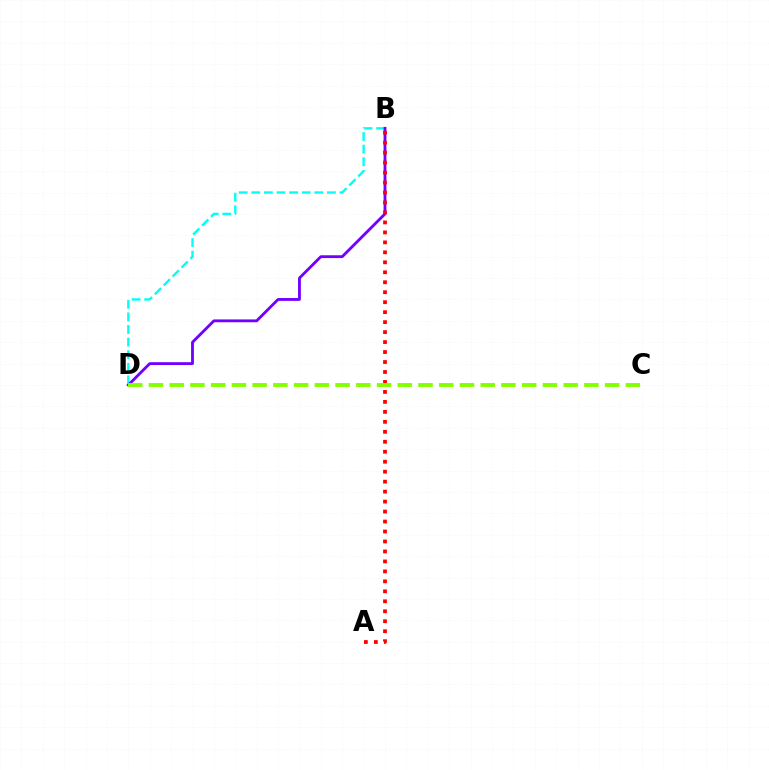{('B', 'D'): [{'color': '#00fff6', 'line_style': 'dashed', 'thickness': 1.71}, {'color': '#7200ff', 'line_style': 'solid', 'thickness': 2.04}], ('A', 'B'): [{'color': '#ff0000', 'line_style': 'dotted', 'thickness': 2.71}], ('C', 'D'): [{'color': '#84ff00', 'line_style': 'dashed', 'thickness': 2.82}]}